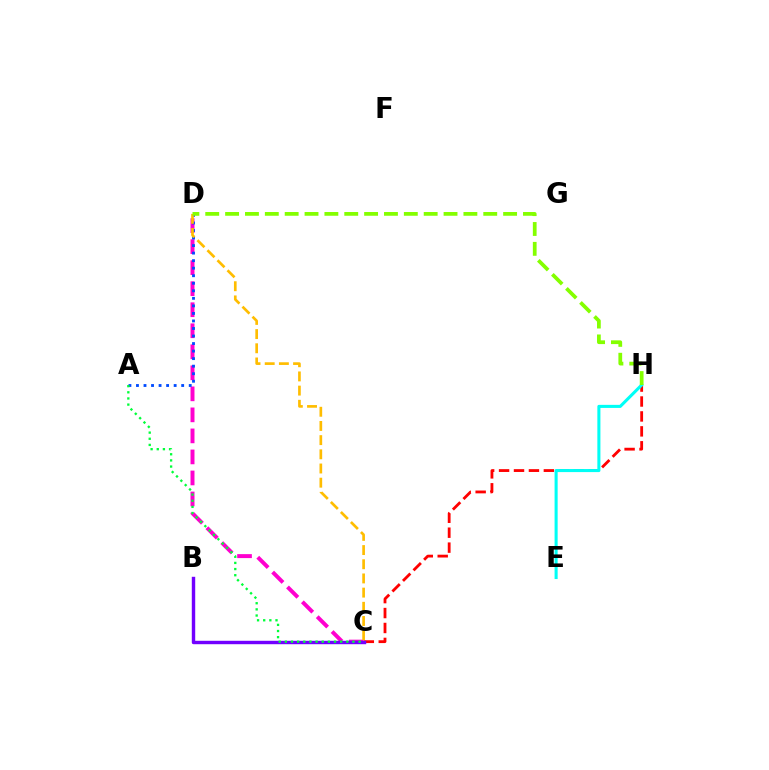{('C', 'H'): [{'color': '#ff0000', 'line_style': 'dashed', 'thickness': 2.03}], ('C', 'D'): [{'color': '#ff00cf', 'line_style': 'dashed', 'thickness': 2.86}, {'color': '#ffbd00', 'line_style': 'dashed', 'thickness': 1.93}], ('A', 'D'): [{'color': '#004bff', 'line_style': 'dotted', 'thickness': 2.05}], ('E', 'H'): [{'color': '#00fff6', 'line_style': 'solid', 'thickness': 2.21}], ('B', 'C'): [{'color': '#7200ff', 'line_style': 'solid', 'thickness': 2.46}], ('A', 'C'): [{'color': '#00ff39', 'line_style': 'dotted', 'thickness': 1.67}], ('D', 'H'): [{'color': '#84ff00', 'line_style': 'dashed', 'thickness': 2.7}]}